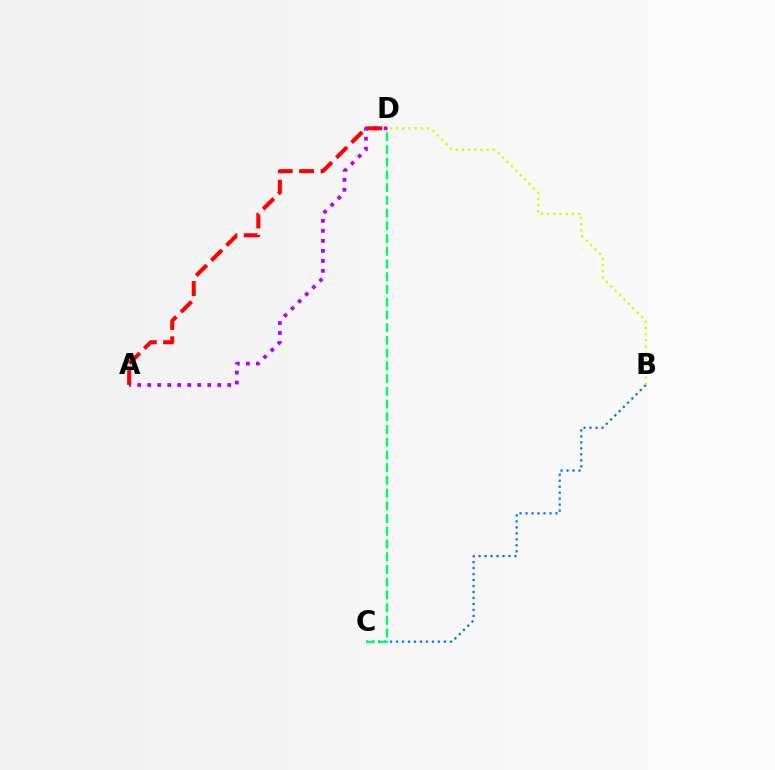{('B', 'C'): [{'color': '#0074ff', 'line_style': 'dotted', 'thickness': 1.63}], ('C', 'D'): [{'color': '#00ff5c', 'line_style': 'dashed', 'thickness': 1.73}], ('B', 'D'): [{'color': '#d1ff00', 'line_style': 'dotted', 'thickness': 1.69}], ('A', 'D'): [{'color': '#b900ff', 'line_style': 'dotted', 'thickness': 2.72}, {'color': '#ff0000', 'line_style': 'dashed', 'thickness': 2.91}]}